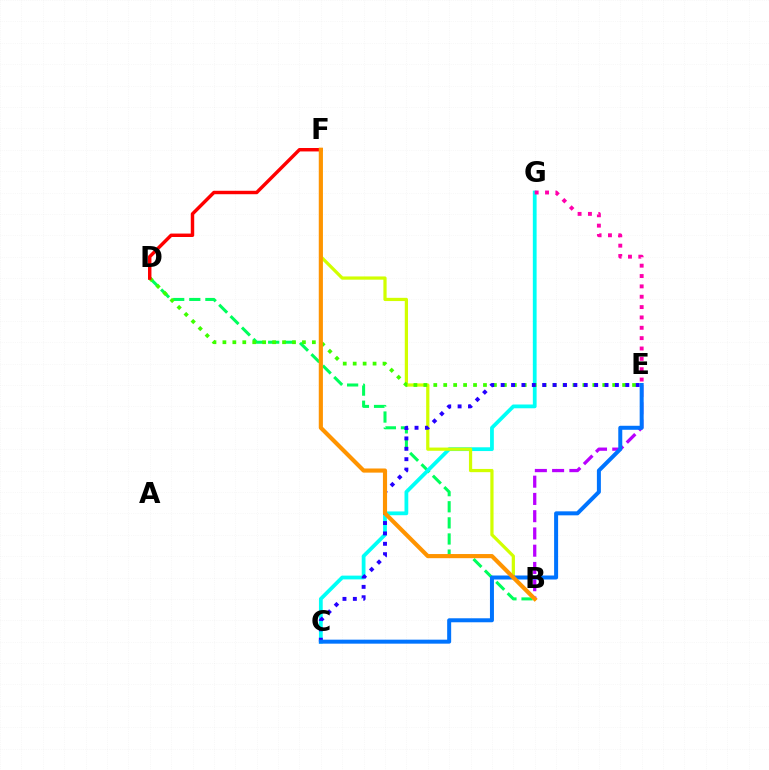{('B', 'D'): [{'color': '#00ff5c', 'line_style': 'dashed', 'thickness': 2.19}], ('B', 'E'): [{'color': '#b900ff', 'line_style': 'dashed', 'thickness': 2.34}], ('C', 'G'): [{'color': '#00fff6', 'line_style': 'solid', 'thickness': 2.72}], ('B', 'F'): [{'color': '#d1ff00', 'line_style': 'solid', 'thickness': 2.32}, {'color': '#ff9400', 'line_style': 'solid', 'thickness': 2.98}], ('D', 'E'): [{'color': '#3dff00', 'line_style': 'dotted', 'thickness': 2.7}], ('E', 'G'): [{'color': '#ff00ac', 'line_style': 'dotted', 'thickness': 2.81}], ('C', 'E'): [{'color': '#2500ff', 'line_style': 'dotted', 'thickness': 2.82}, {'color': '#0074ff', 'line_style': 'solid', 'thickness': 2.88}], ('D', 'F'): [{'color': '#ff0000', 'line_style': 'solid', 'thickness': 2.48}]}